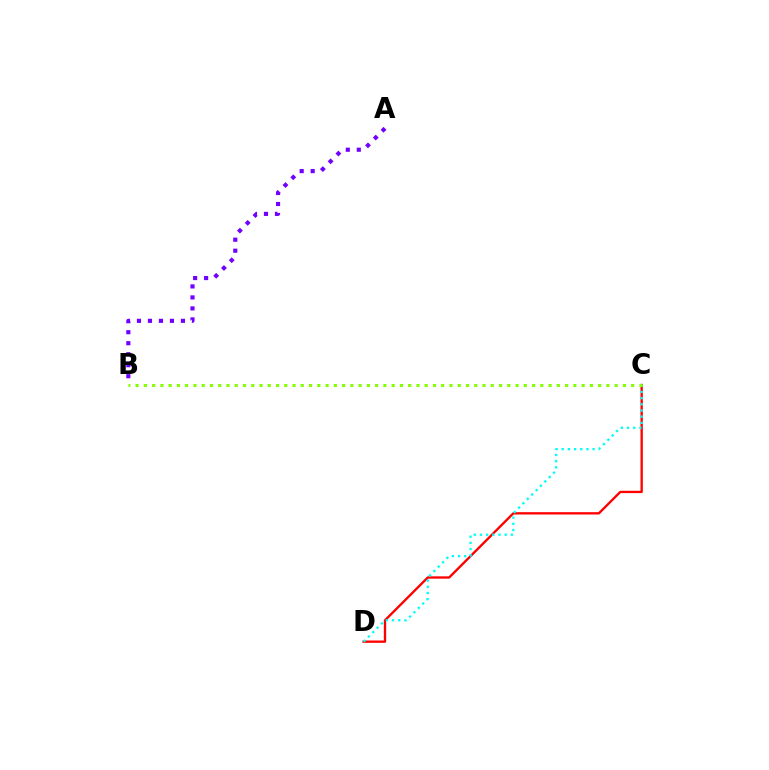{('C', 'D'): [{'color': '#ff0000', 'line_style': 'solid', 'thickness': 1.68}, {'color': '#00fff6', 'line_style': 'dotted', 'thickness': 1.68}], ('B', 'C'): [{'color': '#84ff00', 'line_style': 'dotted', 'thickness': 2.24}], ('A', 'B'): [{'color': '#7200ff', 'line_style': 'dotted', 'thickness': 2.99}]}